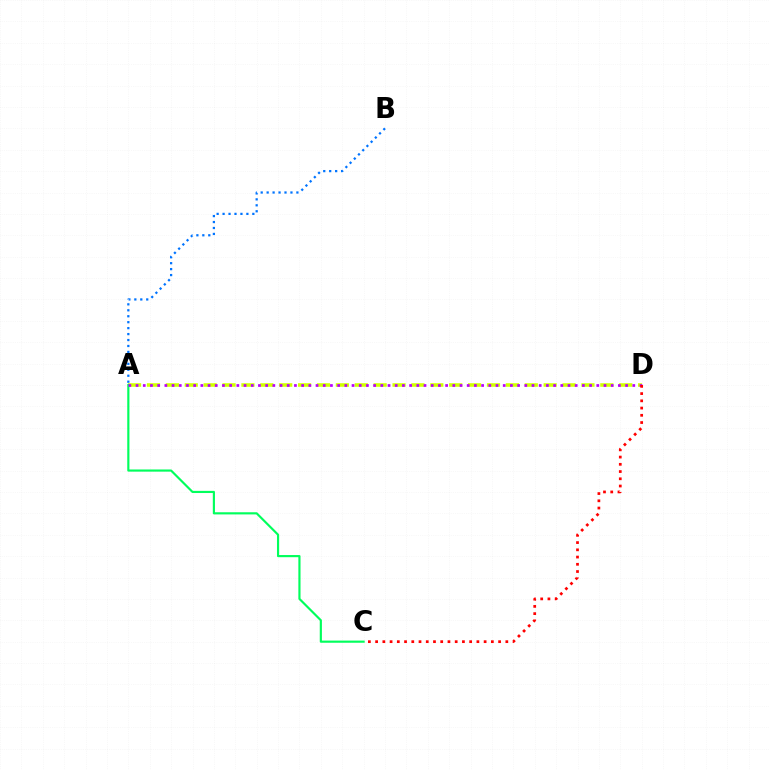{('A', 'B'): [{'color': '#0074ff', 'line_style': 'dotted', 'thickness': 1.62}], ('A', 'D'): [{'color': '#d1ff00', 'line_style': 'dashed', 'thickness': 2.57}, {'color': '#b900ff', 'line_style': 'dotted', 'thickness': 1.96}], ('A', 'C'): [{'color': '#00ff5c', 'line_style': 'solid', 'thickness': 1.55}], ('C', 'D'): [{'color': '#ff0000', 'line_style': 'dotted', 'thickness': 1.97}]}